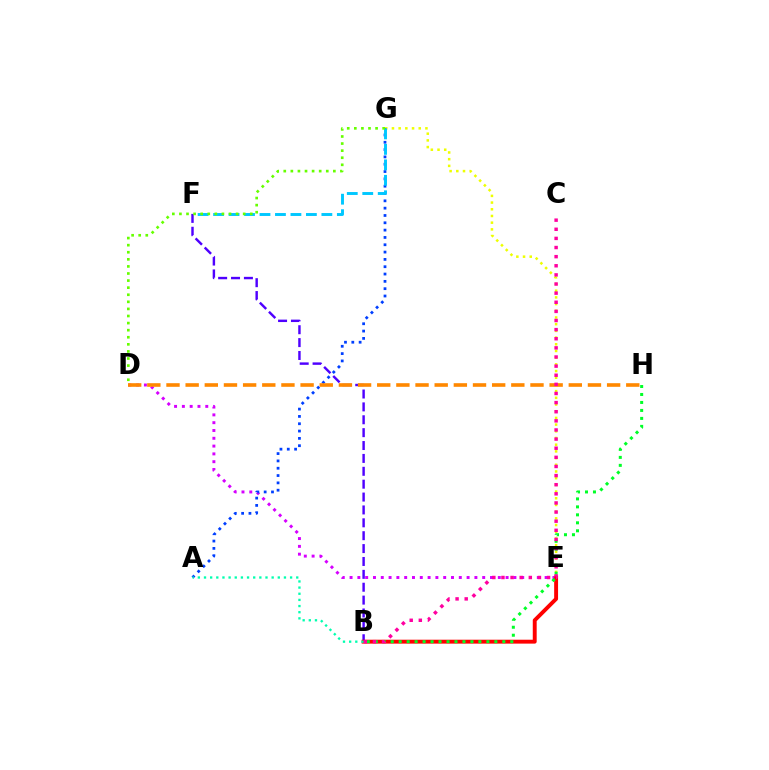{('B', 'F'): [{'color': '#4f00ff', 'line_style': 'dashed', 'thickness': 1.75}], ('D', 'E'): [{'color': '#d600ff', 'line_style': 'dotted', 'thickness': 2.12}], ('E', 'G'): [{'color': '#eeff00', 'line_style': 'dotted', 'thickness': 1.82}], ('B', 'E'): [{'color': '#ff0000', 'line_style': 'solid', 'thickness': 2.81}], ('A', 'G'): [{'color': '#003fff', 'line_style': 'dotted', 'thickness': 1.99}], ('D', 'H'): [{'color': '#ff8800', 'line_style': 'dashed', 'thickness': 2.6}], ('B', 'H'): [{'color': '#00ff27', 'line_style': 'dotted', 'thickness': 2.17}], ('F', 'G'): [{'color': '#00c7ff', 'line_style': 'dashed', 'thickness': 2.1}], ('B', 'C'): [{'color': '#ff00a0', 'line_style': 'dotted', 'thickness': 2.48}], ('A', 'B'): [{'color': '#00ffaf', 'line_style': 'dotted', 'thickness': 1.67}], ('D', 'G'): [{'color': '#66ff00', 'line_style': 'dotted', 'thickness': 1.92}]}